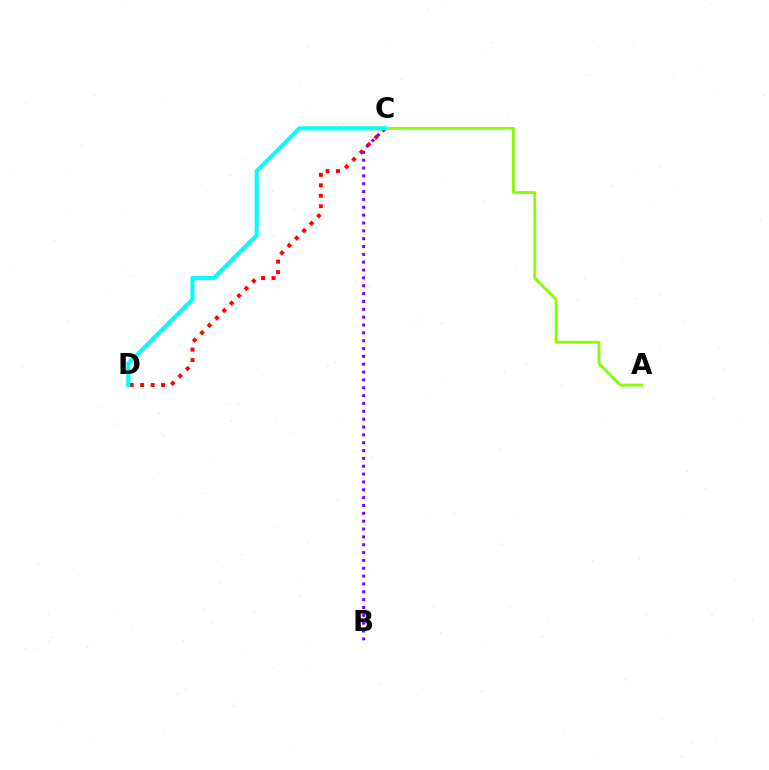{('A', 'C'): [{'color': '#84ff00', 'line_style': 'solid', 'thickness': 2.03}], ('C', 'D'): [{'color': '#ff0000', 'line_style': 'dotted', 'thickness': 2.84}, {'color': '#00fff6', 'line_style': 'solid', 'thickness': 2.96}], ('B', 'C'): [{'color': '#7200ff', 'line_style': 'dotted', 'thickness': 2.13}]}